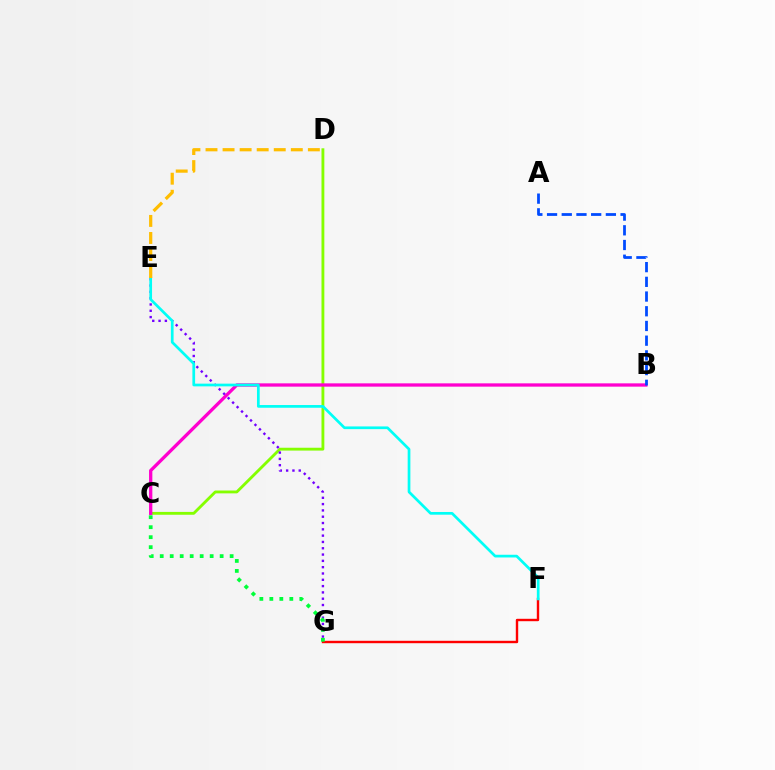{('C', 'D'): [{'color': '#84ff00', 'line_style': 'solid', 'thickness': 2.05}], ('F', 'G'): [{'color': '#ff0000', 'line_style': 'solid', 'thickness': 1.73}], ('E', 'G'): [{'color': '#7200ff', 'line_style': 'dotted', 'thickness': 1.71}], ('B', 'C'): [{'color': '#ff00cf', 'line_style': 'solid', 'thickness': 2.37}], ('A', 'B'): [{'color': '#004bff', 'line_style': 'dashed', 'thickness': 2.0}], ('C', 'G'): [{'color': '#00ff39', 'line_style': 'dotted', 'thickness': 2.71}], ('E', 'F'): [{'color': '#00fff6', 'line_style': 'solid', 'thickness': 1.95}], ('D', 'E'): [{'color': '#ffbd00', 'line_style': 'dashed', 'thickness': 2.32}]}